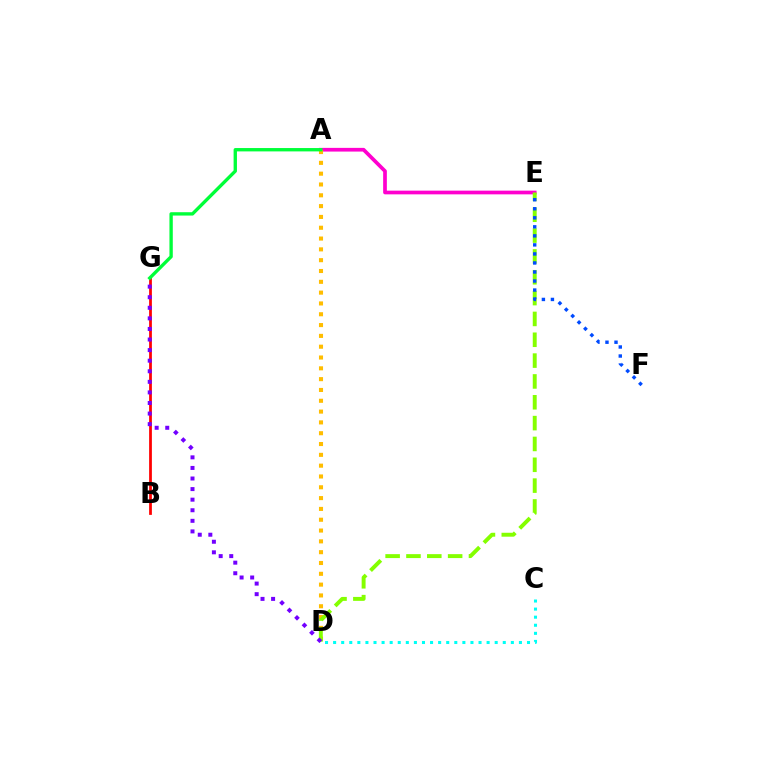{('A', 'E'): [{'color': '#ff00cf', 'line_style': 'solid', 'thickness': 2.66}], ('B', 'G'): [{'color': '#ff0000', 'line_style': 'solid', 'thickness': 1.98}], ('C', 'D'): [{'color': '#00fff6', 'line_style': 'dotted', 'thickness': 2.19}], ('A', 'D'): [{'color': '#ffbd00', 'line_style': 'dotted', 'thickness': 2.94}], ('D', 'E'): [{'color': '#84ff00', 'line_style': 'dashed', 'thickness': 2.83}], ('D', 'G'): [{'color': '#7200ff', 'line_style': 'dotted', 'thickness': 2.87}], ('A', 'G'): [{'color': '#00ff39', 'line_style': 'solid', 'thickness': 2.41}], ('E', 'F'): [{'color': '#004bff', 'line_style': 'dotted', 'thickness': 2.45}]}